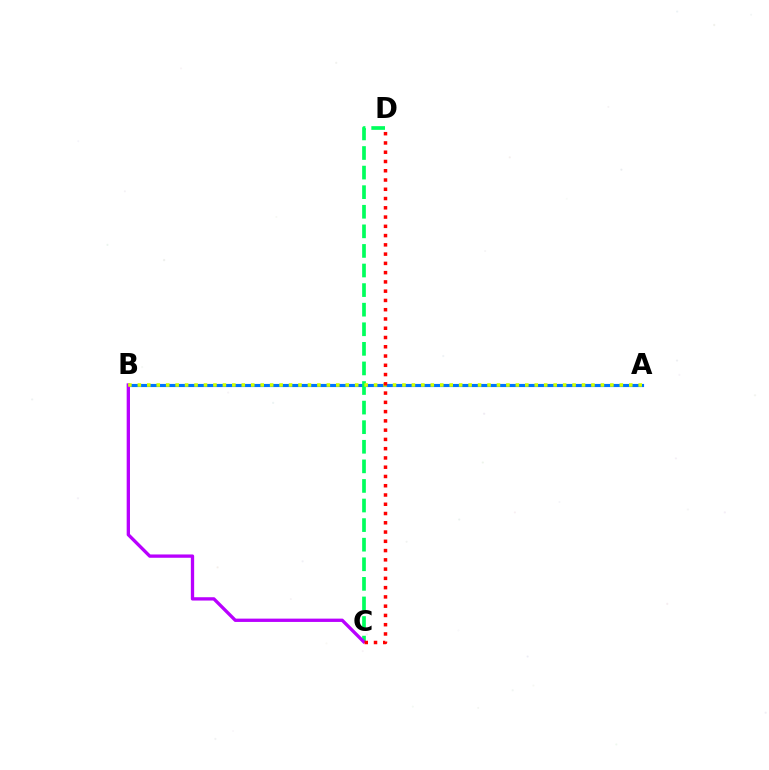{('A', 'B'): [{'color': '#0074ff', 'line_style': 'solid', 'thickness': 2.26}, {'color': '#d1ff00', 'line_style': 'dotted', 'thickness': 2.57}], ('C', 'D'): [{'color': '#00ff5c', 'line_style': 'dashed', 'thickness': 2.66}, {'color': '#ff0000', 'line_style': 'dotted', 'thickness': 2.52}], ('B', 'C'): [{'color': '#b900ff', 'line_style': 'solid', 'thickness': 2.39}]}